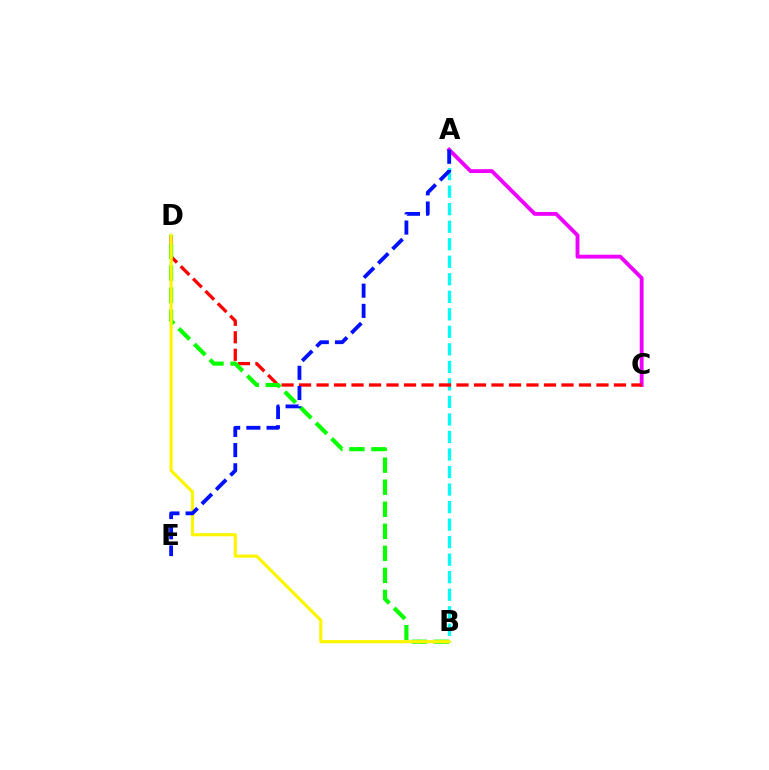{('A', 'B'): [{'color': '#00fff6', 'line_style': 'dashed', 'thickness': 2.38}], ('A', 'C'): [{'color': '#ee00ff', 'line_style': 'solid', 'thickness': 2.78}], ('C', 'D'): [{'color': '#ff0000', 'line_style': 'dashed', 'thickness': 2.38}], ('B', 'D'): [{'color': '#08ff00', 'line_style': 'dashed', 'thickness': 2.99}, {'color': '#fcf500', 'line_style': 'solid', 'thickness': 2.24}], ('A', 'E'): [{'color': '#0010ff', 'line_style': 'dashed', 'thickness': 2.75}]}